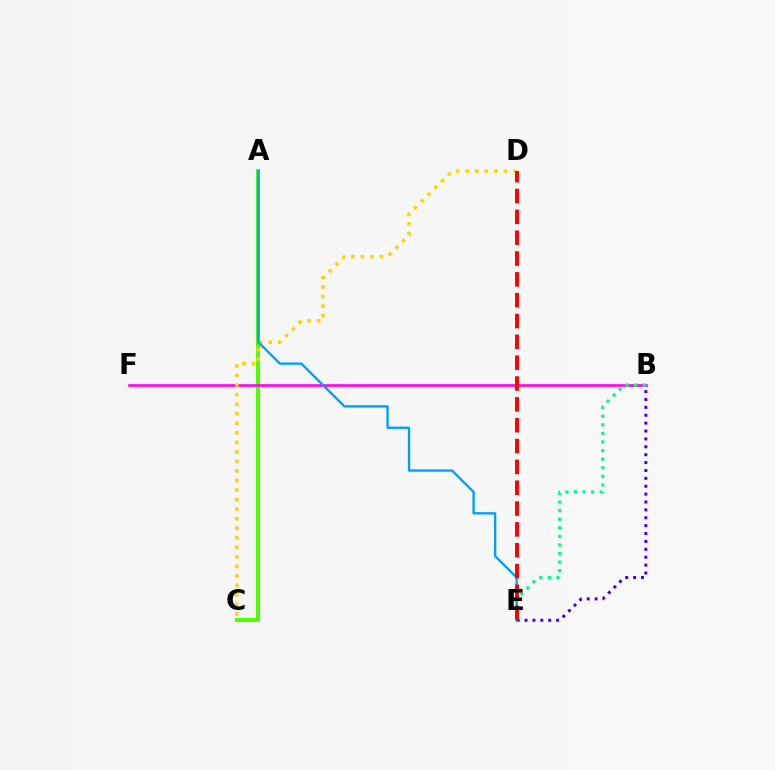{('B', 'E'): [{'color': '#3700ff', 'line_style': 'dotted', 'thickness': 2.14}, {'color': '#00ff86', 'line_style': 'dotted', 'thickness': 2.33}], ('A', 'C'): [{'color': '#4fff00', 'line_style': 'solid', 'thickness': 2.87}], ('B', 'F'): [{'color': '#ff00ed', 'line_style': 'solid', 'thickness': 1.88}], ('C', 'D'): [{'color': '#ffd500', 'line_style': 'dotted', 'thickness': 2.59}], ('A', 'E'): [{'color': '#009eff', 'line_style': 'solid', 'thickness': 1.69}], ('D', 'E'): [{'color': '#ff0000', 'line_style': 'dashed', 'thickness': 2.83}]}